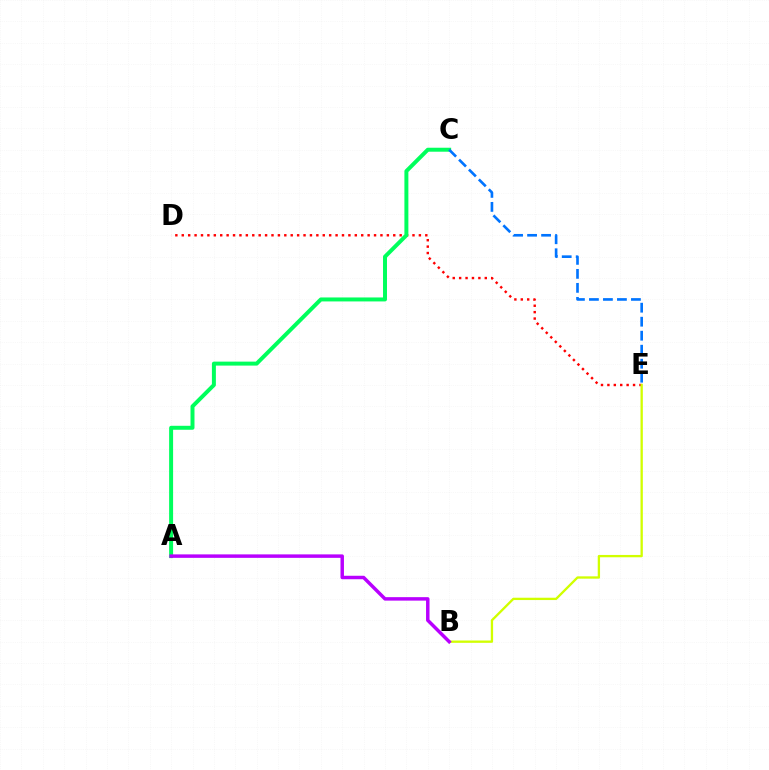{('D', 'E'): [{'color': '#ff0000', 'line_style': 'dotted', 'thickness': 1.74}], ('B', 'E'): [{'color': '#d1ff00', 'line_style': 'solid', 'thickness': 1.67}], ('A', 'C'): [{'color': '#00ff5c', 'line_style': 'solid', 'thickness': 2.86}], ('C', 'E'): [{'color': '#0074ff', 'line_style': 'dashed', 'thickness': 1.9}], ('A', 'B'): [{'color': '#b900ff', 'line_style': 'solid', 'thickness': 2.49}]}